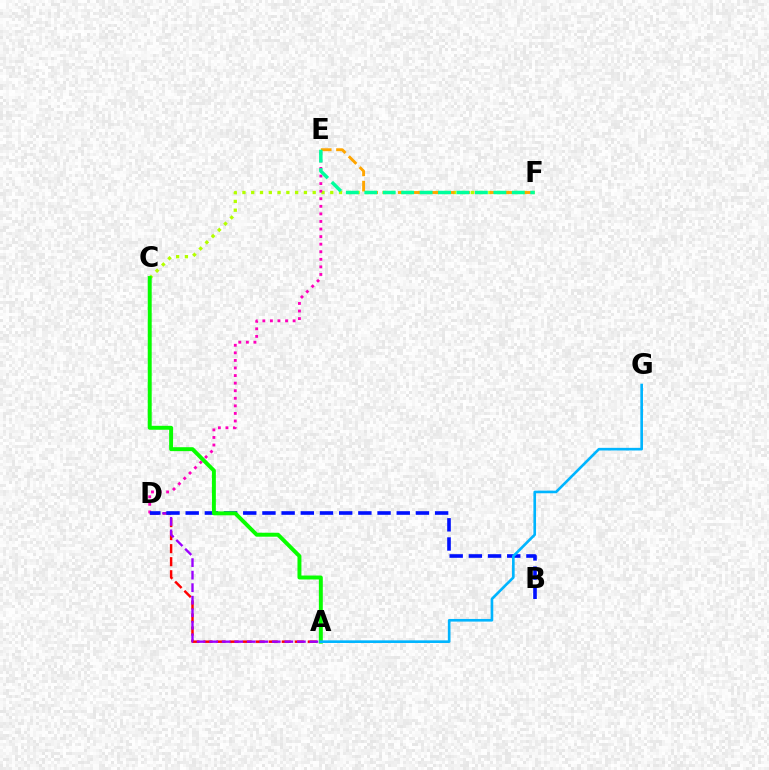{('C', 'F'): [{'color': '#b3ff00', 'line_style': 'dotted', 'thickness': 2.39}], ('A', 'D'): [{'color': '#ff0000', 'line_style': 'dashed', 'thickness': 1.77}, {'color': '#9b00ff', 'line_style': 'dashed', 'thickness': 1.7}], ('D', 'E'): [{'color': '#ff00bd', 'line_style': 'dotted', 'thickness': 2.06}], ('E', 'F'): [{'color': '#ffa500', 'line_style': 'dashed', 'thickness': 2.08}, {'color': '#00ff9d', 'line_style': 'dashed', 'thickness': 2.5}], ('B', 'D'): [{'color': '#0010ff', 'line_style': 'dashed', 'thickness': 2.61}], ('A', 'C'): [{'color': '#08ff00', 'line_style': 'solid', 'thickness': 2.83}], ('A', 'G'): [{'color': '#00b5ff', 'line_style': 'solid', 'thickness': 1.9}]}